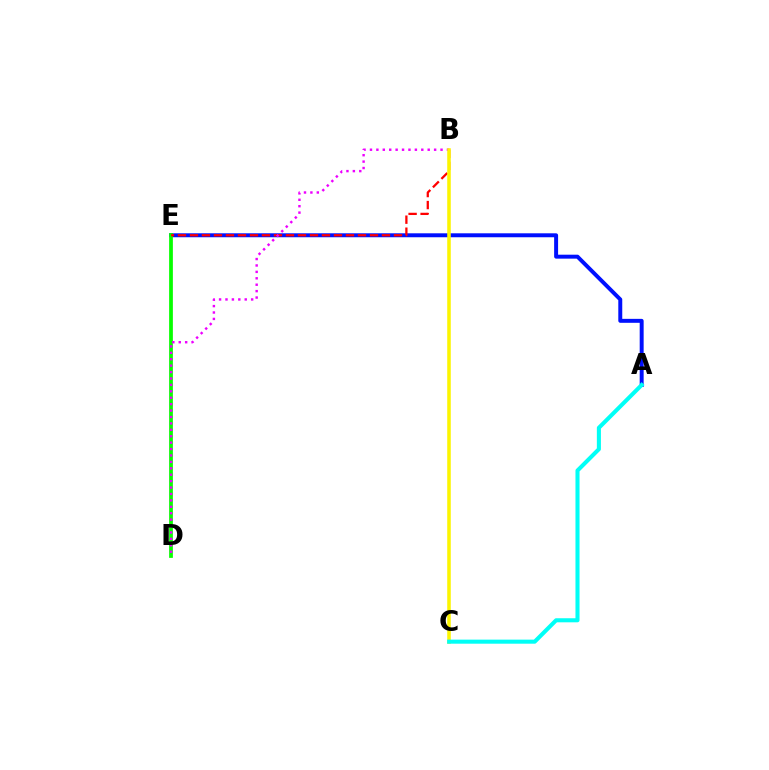{('A', 'E'): [{'color': '#0010ff', 'line_style': 'solid', 'thickness': 2.85}], ('D', 'E'): [{'color': '#08ff00', 'line_style': 'solid', 'thickness': 2.7}], ('B', 'E'): [{'color': '#ff0000', 'line_style': 'dashed', 'thickness': 1.63}], ('B', 'D'): [{'color': '#ee00ff', 'line_style': 'dotted', 'thickness': 1.74}], ('B', 'C'): [{'color': '#fcf500', 'line_style': 'solid', 'thickness': 2.55}], ('A', 'C'): [{'color': '#00fff6', 'line_style': 'solid', 'thickness': 2.93}]}